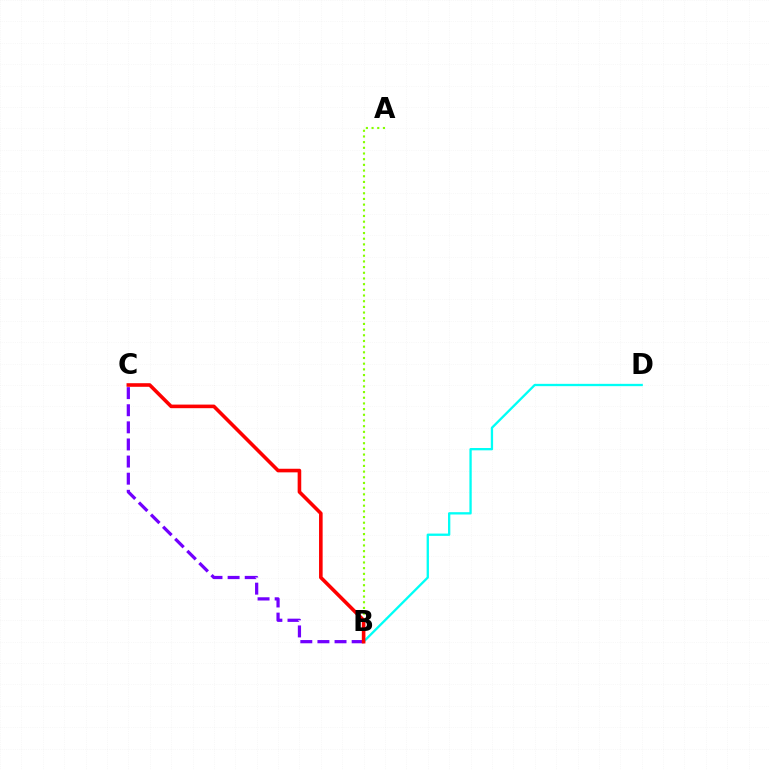{('B', 'D'): [{'color': '#00fff6', 'line_style': 'solid', 'thickness': 1.67}], ('B', 'C'): [{'color': '#7200ff', 'line_style': 'dashed', 'thickness': 2.32}, {'color': '#ff0000', 'line_style': 'solid', 'thickness': 2.59}], ('A', 'B'): [{'color': '#84ff00', 'line_style': 'dotted', 'thickness': 1.54}]}